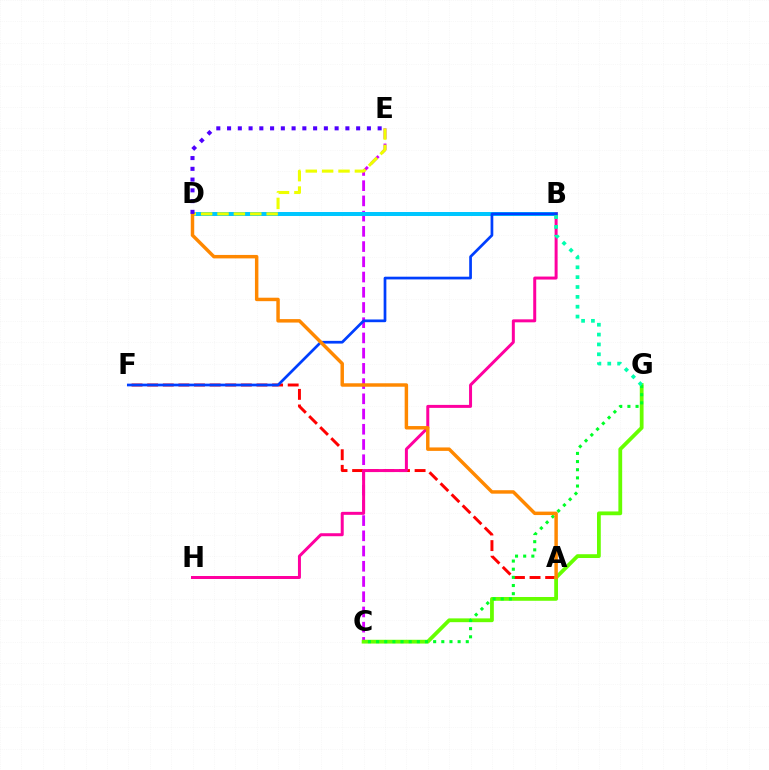{('A', 'F'): [{'color': '#ff0000', 'line_style': 'dashed', 'thickness': 2.12}], ('C', 'E'): [{'color': '#d600ff', 'line_style': 'dashed', 'thickness': 2.07}], ('B', 'D'): [{'color': '#00c7ff', 'line_style': 'solid', 'thickness': 2.88}], ('B', 'H'): [{'color': '#ff00a0', 'line_style': 'solid', 'thickness': 2.15}], ('C', 'G'): [{'color': '#66ff00', 'line_style': 'solid', 'thickness': 2.73}, {'color': '#00ff27', 'line_style': 'dotted', 'thickness': 2.22}], ('D', 'E'): [{'color': '#eeff00', 'line_style': 'dashed', 'thickness': 2.22}, {'color': '#4f00ff', 'line_style': 'dotted', 'thickness': 2.92}], ('B', 'F'): [{'color': '#003fff', 'line_style': 'solid', 'thickness': 1.96}], ('A', 'D'): [{'color': '#ff8800', 'line_style': 'solid', 'thickness': 2.49}], ('B', 'G'): [{'color': '#00ffaf', 'line_style': 'dotted', 'thickness': 2.68}]}